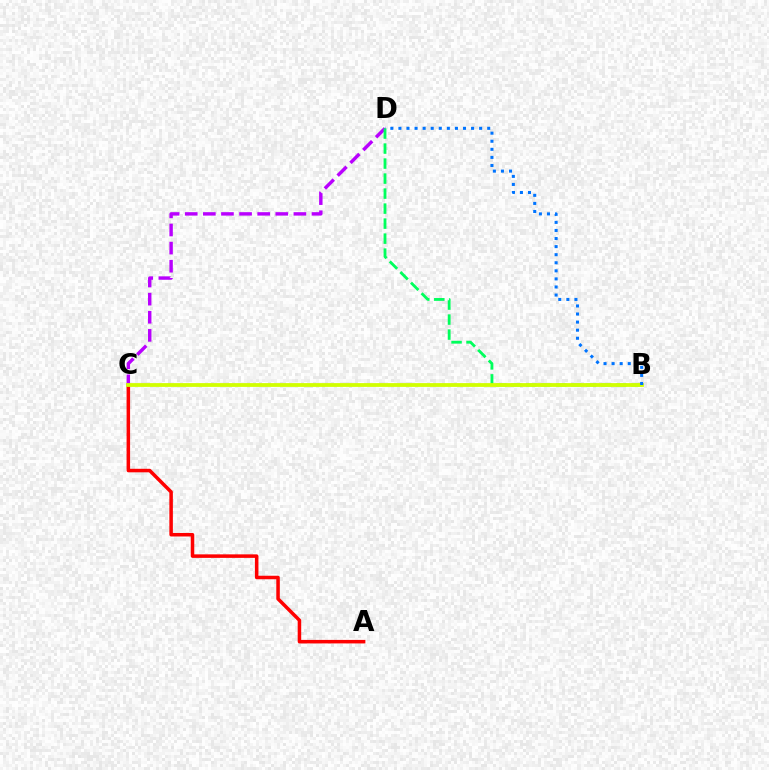{('A', 'C'): [{'color': '#ff0000', 'line_style': 'solid', 'thickness': 2.53}], ('C', 'D'): [{'color': '#b900ff', 'line_style': 'dashed', 'thickness': 2.46}], ('B', 'D'): [{'color': '#00ff5c', 'line_style': 'dashed', 'thickness': 2.04}, {'color': '#0074ff', 'line_style': 'dotted', 'thickness': 2.19}], ('B', 'C'): [{'color': '#d1ff00', 'line_style': 'solid', 'thickness': 2.72}]}